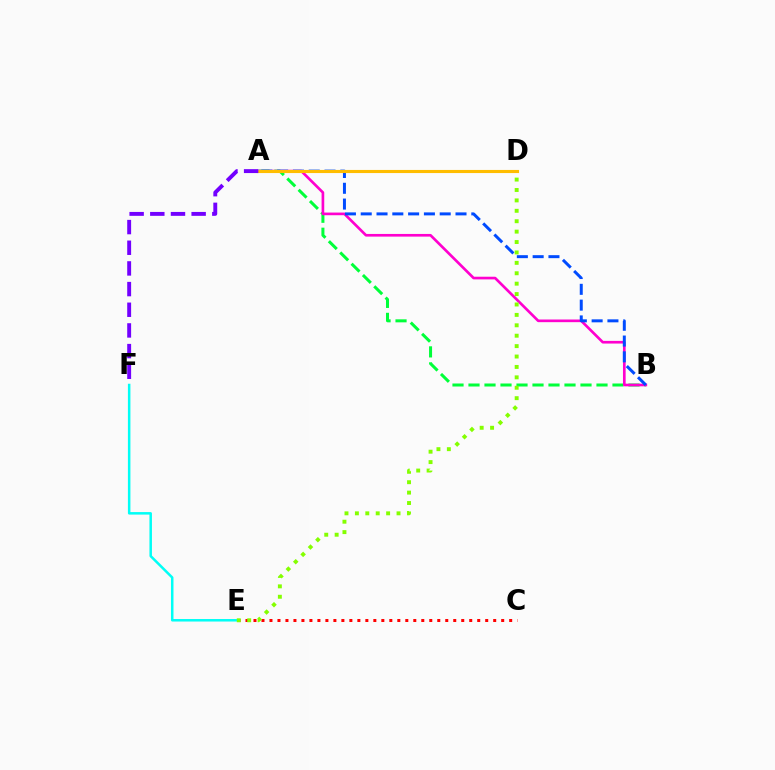{('C', 'E'): [{'color': '#ff0000', 'line_style': 'dotted', 'thickness': 2.17}], ('A', 'B'): [{'color': '#00ff39', 'line_style': 'dashed', 'thickness': 2.17}, {'color': '#ff00cf', 'line_style': 'solid', 'thickness': 1.92}, {'color': '#004bff', 'line_style': 'dashed', 'thickness': 2.15}], ('E', 'F'): [{'color': '#00fff6', 'line_style': 'solid', 'thickness': 1.81}], ('D', 'E'): [{'color': '#84ff00', 'line_style': 'dotted', 'thickness': 2.83}], ('A', 'D'): [{'color': '#ffbd00', 'line_style': 'solid', 'thickness': 2.24}], ('A', 'F'): [{'color': '#7200ff', 'line_style': 'dashed', 'thickness': 2.81}]}